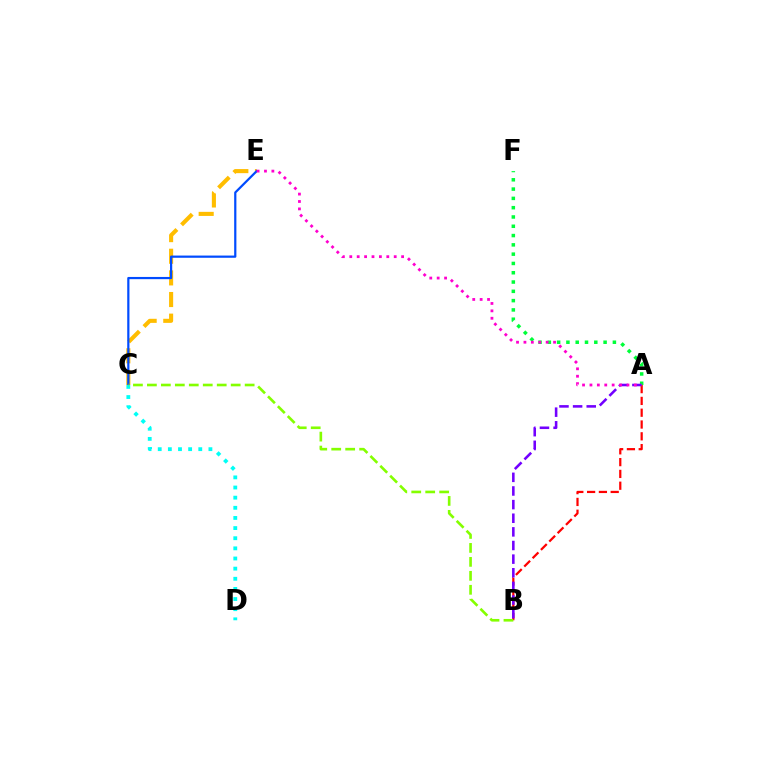{('A', 'F'): [{'color': '#00ff39', 'line_style': 'dotted', 'thickness': 2.53}], ('C', 'E'): [{'color': '#ffbd00', 'line_style': 'dashed', 'thickness': 2.94}, {'color': '#004bff', 'line_style': 'solid', 'thickness': 1.59}], ('A', 'B'): [{'color': '#ff0000', 'line_style': 'dashed', 'thickness': 1.6}, {'color': '#7200ff', 'line_style': 'dashed', 'thickness': 1.85}], ('A', 'E'): [{'color': '#ff00cf', 'line_style': 'dotted', 'thickness': 2.01}], ('C', 'D'): [{'color': '#00fff6', 'line_style': 'dotted', 'thickness': 2.75}], ('B', 'C'): [{'color': '#84ff00', 'line_style': 'dashed', 'thickness': 1.9}]}